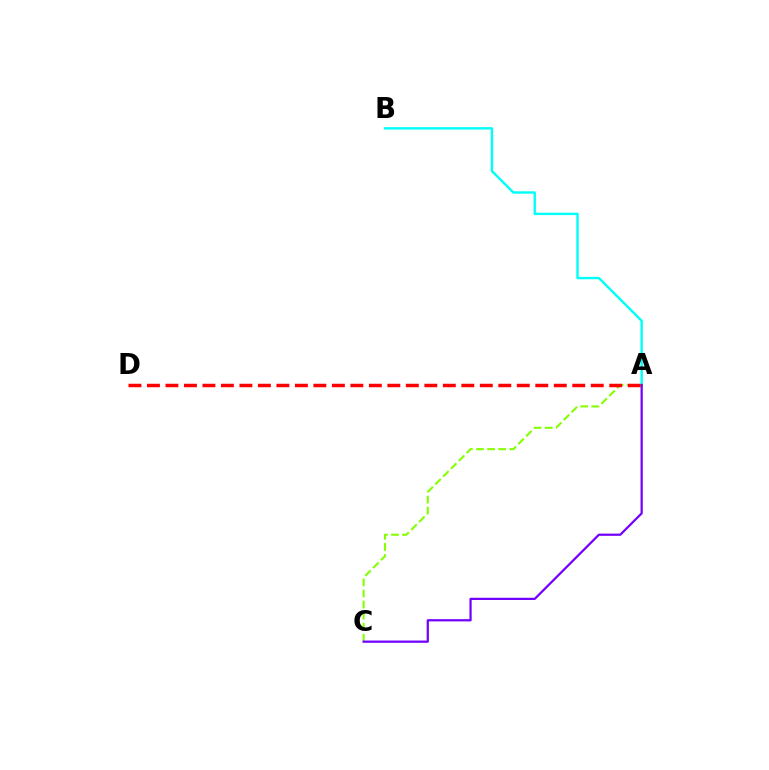{('A', 'C'): [{'color': '#84ff00', 'line_style': 'dashed', 'thickness': 1.51}, {'color': '#7200ff', 'line_style': 'solid', 'thickness': 1.61}], ('A', 'B'): [{'color': '#00fff6', 'line_style': 'solid', 'thickness': 1.73}], ('A', 'D'): [{'color': '#ff0000', 'line_style': 'dashed', 'thickness': 2.51}]}